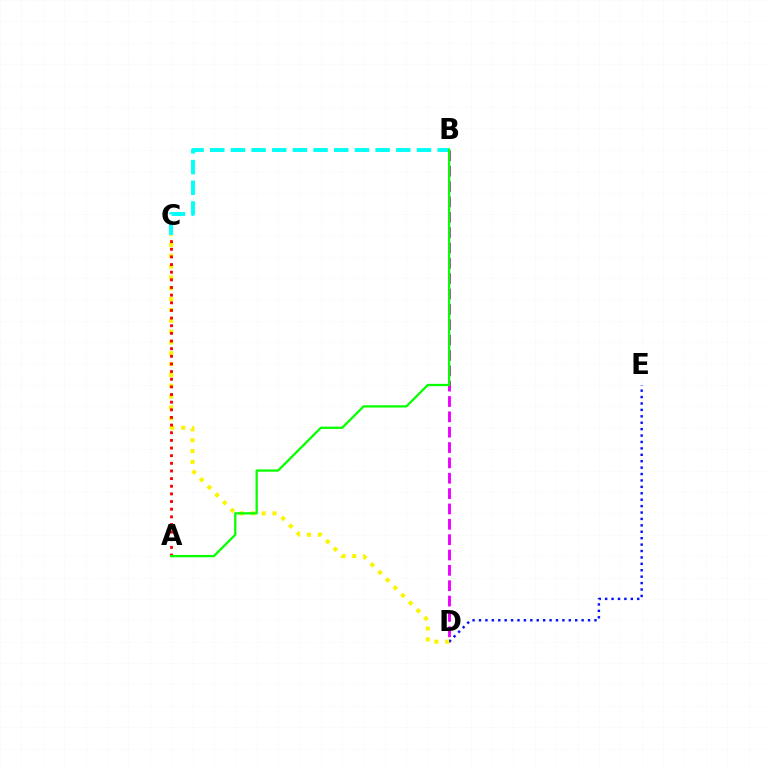{('B', 'D'): [{'color': '#ee00ff', 'line_style': 'dashed', 'thickness': 2.09}], ('D', 'E'): [{'color': '#0010ff', 'line_style': 'dotted', 'thickness': 1.74}], ('C', 'D'): [{'color': '#fcf500', 'line_style': 'dotted', 'thickness': 2.94}], ('A', 'C'): [{'color': '#ff0000', 'line_style': 'dotted', 'thickness': 2.08}], ('B', 'C'): [{'color': '#00fff6', 'line_style': 'dashed', 'thickness': 2.81}], ('A', 'B'): [{'color': '#08ff00', 'line_style': 'solid', 'thickness': 1.64}]}